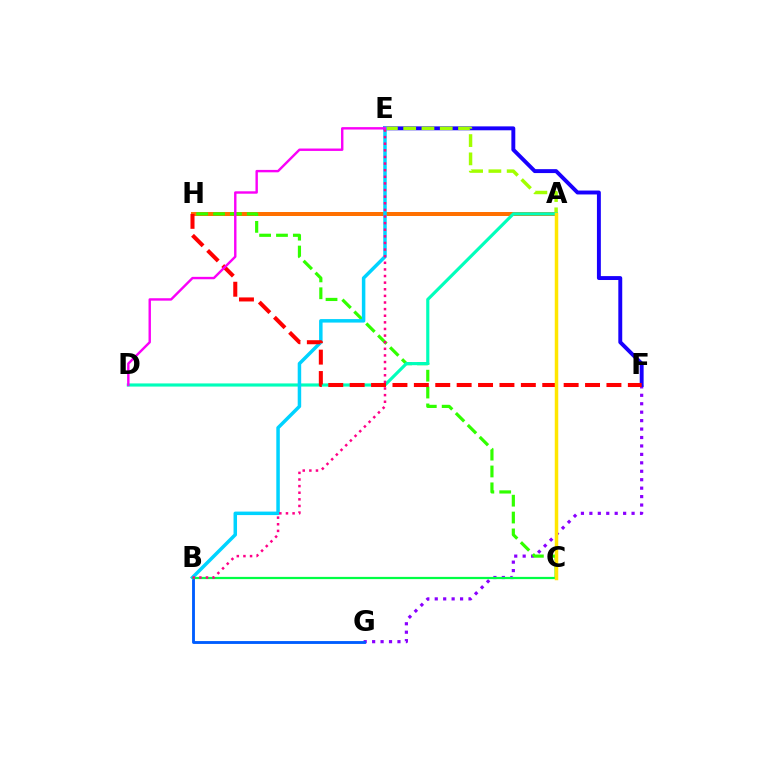{('F', 'G'): [{'color': '#8a00ff', 'line_style': 'dotted', 'thickness': 2.29}], ('B', 'G'): [{'color': '#005dff', 'line_style': 'solid', 'thickness': 2.06}], ('A', 'H'): [{'color': '#ff7000', 'line_style': 'solid', 'thickness': 2.87}], ('E', 'F'): [{'color': '#1900ff', 'line_style': 'solid', 'thickness': 2.82}], ('A', 'E'): [{'color': '#a2ff00', 'line_style': 'dashed', 'thickness': 2.48}], ('C', 'H'): [{'color': '#31ff00', 'line_style': 'dashed', 'thickness': 2.29}], ('A', 'D'): [{'color': '#00ffbb', 'line_style': 'solid', 'thickness': 2.27}], ('B', 'E'): [{'color': '#00d3ff', 'line_style': 'solid', 'thickness': 2.51}, {'color': '#ff0088', 'line_style': 'dotted', 'thickness': 1.8}], ('B', 'C'): [{'color': '#00ff45', 'line_style': 'solid', 'thickness': 1.6}], ('F', 'H'): [{'color': '#ff0000', 'line_style': 'dashed', 'thickness': 2.91}], ('A', 'C'): [{'color': '#ffe600', 'line_style': 'solid', 'thickness': 2.51}], ('D', 'E'): [{'color': '#fa00f9', 'line_style': 'solid', 'thickness': 1.73}]}